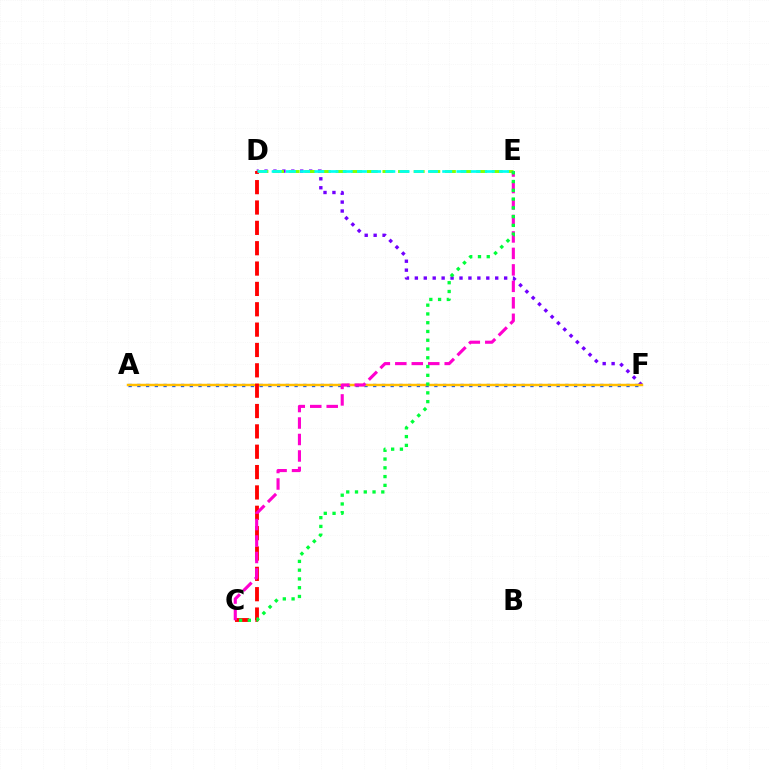{('D', 'F'): [{'color': '#7200ff', 'line_style': 'dotted', 'thickness': 2.43}], ('A', 'F'): [{'color': '#004bff', 'line_style': 'dotted', 'thickness': 2.37}, {'color': '#ffbd00', 'line_style': 'solid', 'thickness': 1.77}], ('D', 'E'): [{'color': '#84ff00', 'line_style': 'dashed', 'thickness': 2.12}, {'color': '#00fff6', 'line_style': 'dashed', 'thickness': 1.93}], ('C', 'D'): [{'color': '#ff0000', 'line_style': 'dashed', 'thickness': 2.76}], ('C', 'E'): [{'color': '#ff00cf', 'line_style': 'dashed', 'thickness': 2.24}, {'color': '#00ff39', 'line_style': 'dotted', 'thickness': 2.38}]}